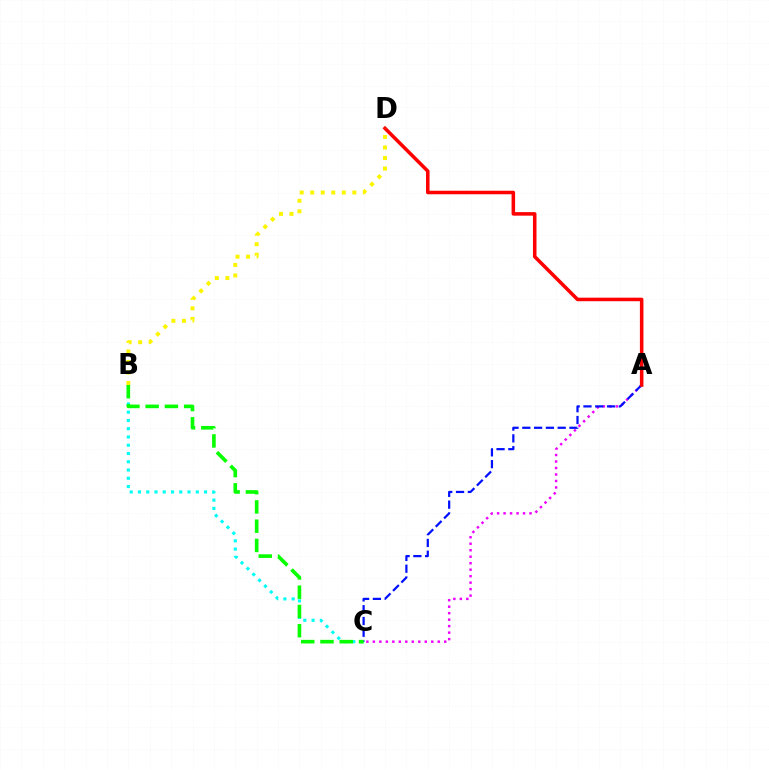{('A', 'C'): [{'color': '#ee00ff', 'line_style': 'dotted', 'thickness': 1.76}, {'color': '#0010ff', 'line_style': 'dashed', 'thickness': 1.6}], ('B', 'C'): [{'color': '#00fff6', 'line_style': 'dotted', 'thickness': 2.24}, {'color': '#08ff00', 'line_style': 'dashed', 'thickness': 2.62}], ('A', 'D'): [{'color': '#ff0000', 'line_style': 'solid', 'thickness': 2.54}], ('B', 'D'): [{'color': '#fcf500', 'line_style': 'dotted', 'thickness': 2.86}]}